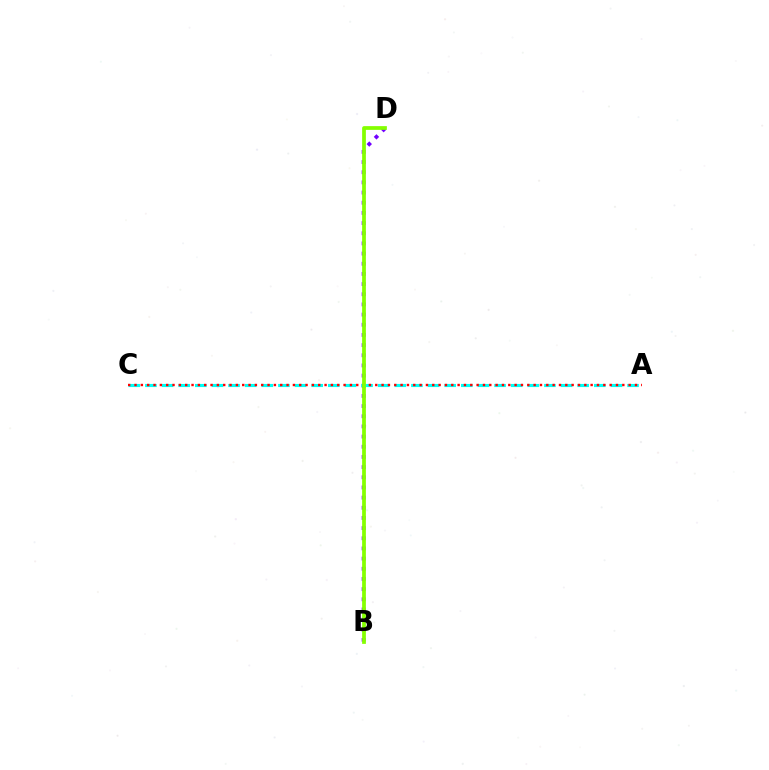{('B', 'D'): [{'color': '#7200ff', 'line_style': 'dotted', 'thickness': 2.76}, {'color': '#84ff00', 'line_style': 'solid', 'thickness': 2.69}], ('A', 'C'): [{'color': '#00fff6', 'line_style': 'dashed', 'thickness': 2.26}, {'color': '#ff0000', 'line_style': 'dotted', 'thickness': 1.72}]}